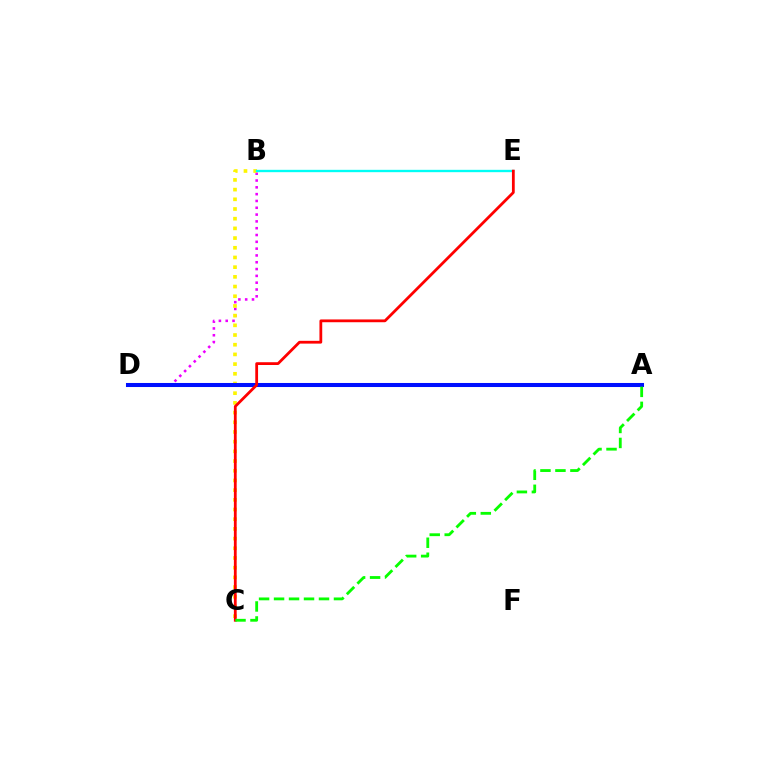{('B', 'D'): [{'color': '#ee00ff', 'line_style': 'dotted', 'thickness': 1.85}], ('B', 'C'): [{'color': '#fcf500', 'line_style': 'dotted', 'thickness': 2.63}], ('A', 'D'): [{'color': '#0010ff', 'line_style': 'solid', 'thickness': 2.91}], ('B', 'E'): [{'color': '#00fff6', 'line_style': 'solid', 'thickness': 1.69}], ('C', 'E'): [{'color': '#ff0000', 'line_style': 'solid', 'thickness': 2.01}], ('A', 'C'): [{'color': '#08ff00', 'line_style': 'dashed', 'thickness': 2.04}]}